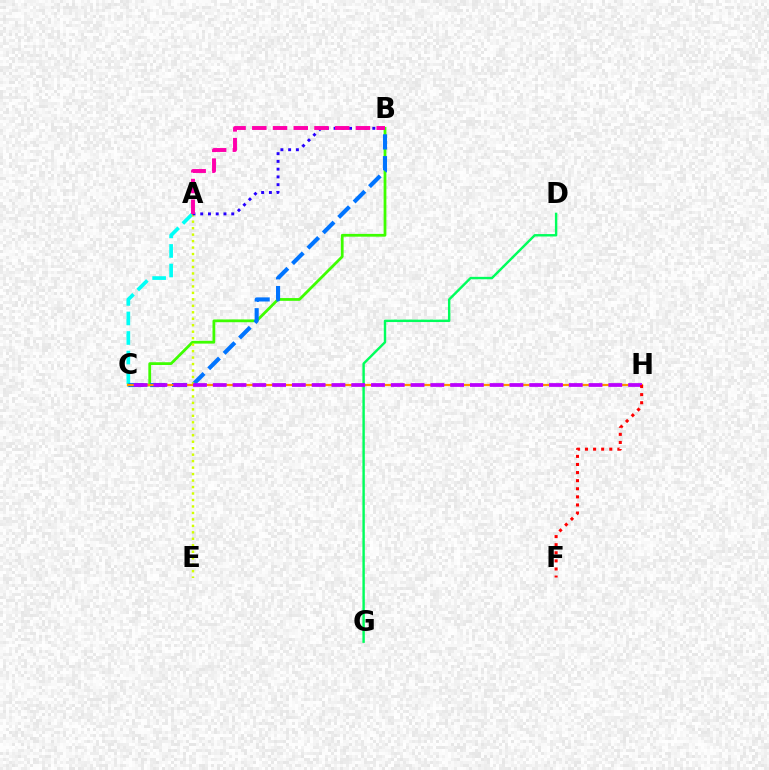{('A', 'C'): [{'color': '#00fff6', 'line_style': 'dashed', 'thickness': 2.66}], ('B', 'C'): [{'color': '#3dff00', 'line_style': 'solid', 'thickness': 1.99}, {'color': '#0074ff', 'line_style': 'dashed', 'thickness': 2.96}], ('A', 'E'): [{'color': '#d1ff00', 'line_style': 'dotted', 'thickness': 1.76}], ('C', 'H'): [{'color': '#ff9400', 'line_style': 'solid', 'thickness': 1.58}, {'color': '#b900ff', 'line_style': 'dashed', 'thickness': 2.69}], ('D', 'G'): [{'color': '#00ff5c', 'line_style': 'solid', 'thickness': 1.74}], ('A', 'B'): [{'color': '#2500ff', 'line_style': 'dotted', 'thickness': 2.11}, {'color': '#ff00ac', 'line_style': 'dashed', 'thickness': 2.82}], ('F', 'H'): [{'color': '#ff0000', 'line_style': 'dotted', 'thickness': 2.2}]}